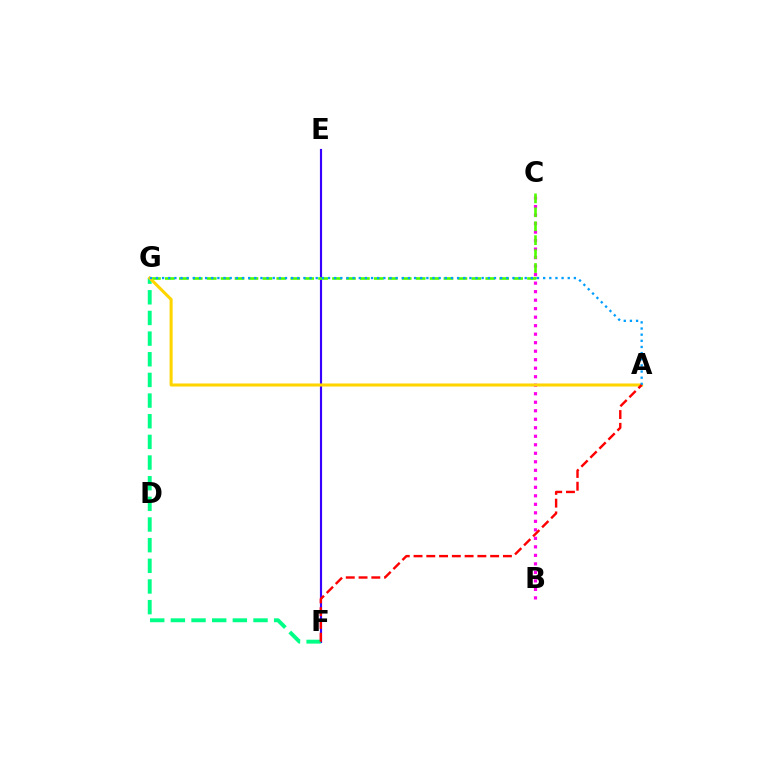{('B', 'C'): [{'color': '#ff00ed', 'line_style': 'dotted', 'thickness': 2.31}], ('E', 'F'): [{'color': '#3700ff', 'line_style': 'solid', 'thickness': 1.56}], ('F', 'G'): [{'color': '#00ff86', 'line_style': 'dashed', 'thickness': 2.81}], ('C', 'G'): [{'color': '#4fff00', 'line_style': 'dashed', 'thickness': 1.89}], ('A', 'G'): [{'color': '#ffd500', 'line_style': 'solid', 'thickness': 2.19}, {'color': '#009eff', 'line_style': 'dotted', 'thickness': 1.67}], ('A', 'F'): [{'color': '#ff0000', 'line_style': 'dashed', 'thickness': 1.73}]}